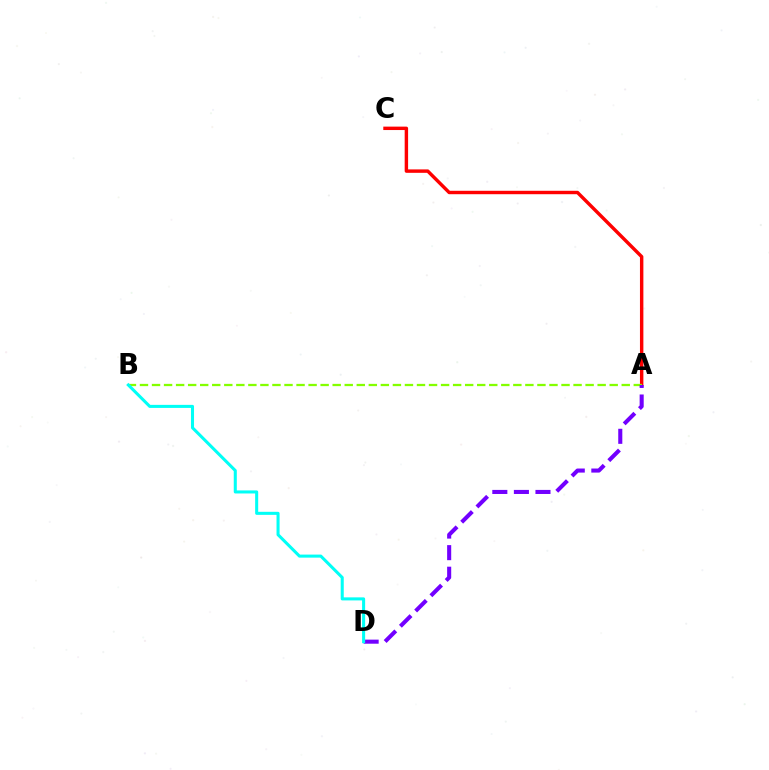{('A', 'C'): [{'color': '#ff0000', 'line_style': 'solid', 'thickness': 2.46}], ('A', 'B'): [{'color': '#84ff00', 'line_style': 'dashed', 'thickness': 1.64}], ('A', 'D'): [{'color': '#7200ff', 'line_style': 'dashed', 'thickness': 2.93}], ('B', 'D'): [{'color': '#00fff6', 'line_style': 'solid', 'thickness': 2.2}]}